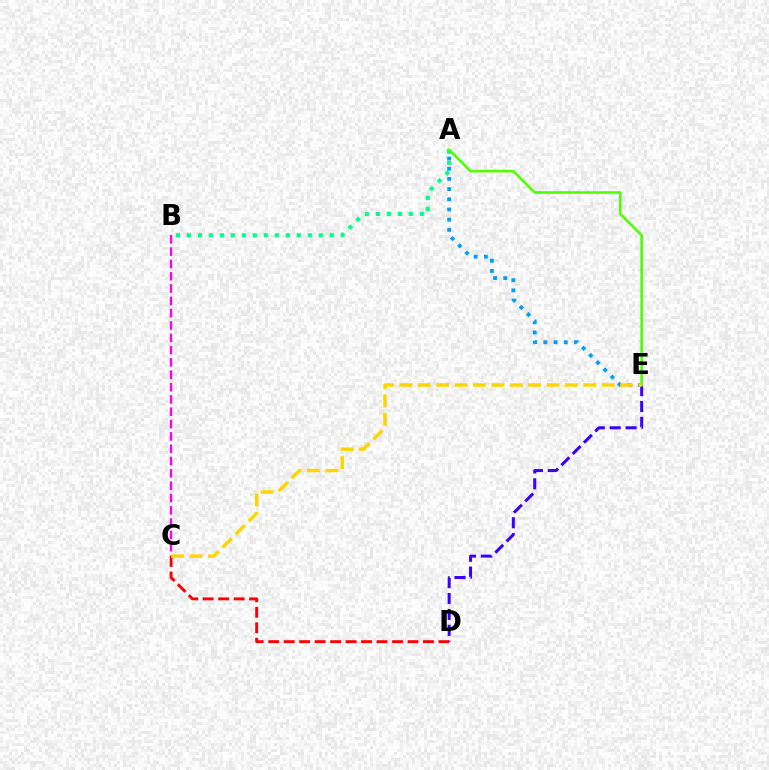{('B', 'C'): [{'color': '#ff00ed', 'line_style': 'dashed', 'thickness': 1.67}], ('A', 'B'): [{'color': '#00ff86', 'line_style': 'dotted', 'thickness': 2.99}], ('D', 'E'): [{'color': '#3700ff', 'line_style': 'dashed', 'thickness': 2.16}], ('C', 'D'): [{'color': '#ff0000', 'line_style': 'dashed', 'thickness': 2.1}], ('A', 'E'): [{'color': '#009eff', 'line_style': 'dotted', 'thickness': 2.77}, {'color': '#4fff00', 'line_style': 'solid', 'thickness': 1.86}], ('C', 'E'): [{'color': '#ffd500', 'line_style': 'dashed', 'thickness': 2.5}]}